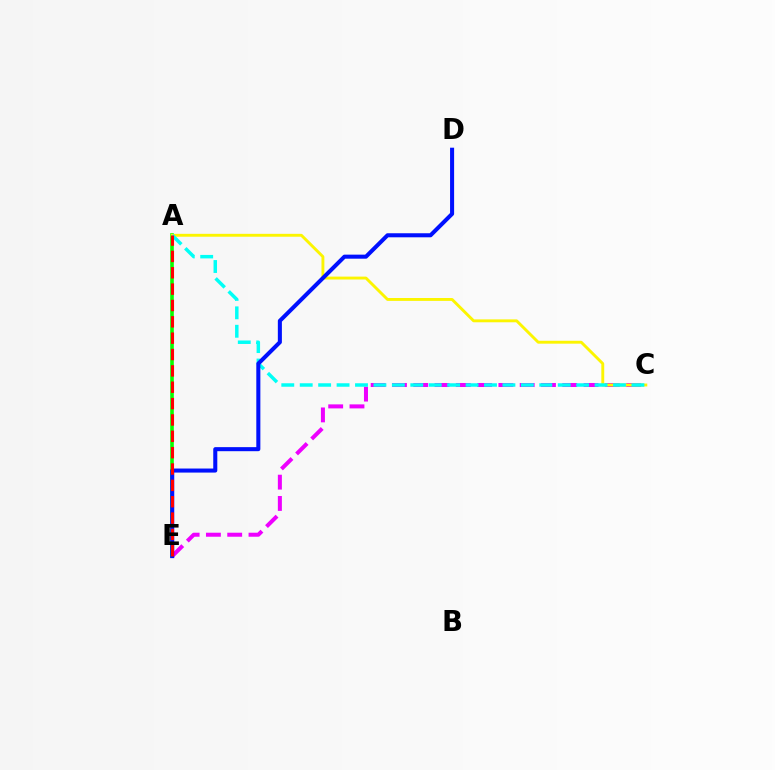{('C', 'E'): [{'color': '#ee00ff', 'line_style': 'dashed', 'thickness': 2.89}], ('A', 'E'): [{'color': '#08ff00', 'line_style': 'solid', 'thickness': 2.6}, {'color': '#ff0000', 'line_style': 'dashed', 'thickness': 2.22}], ('A', 'C'): [{'color': '#fcf500', 'line_style': 'solid', 'thickness': 2.08}, {'color': '#00fff6', 'line_style': 'dashed', 'thickness': 2.5}], ('D', 'E'): [{'color': '#0010ff', 'line_style': 'solid', 'thickness': 2.91}]}